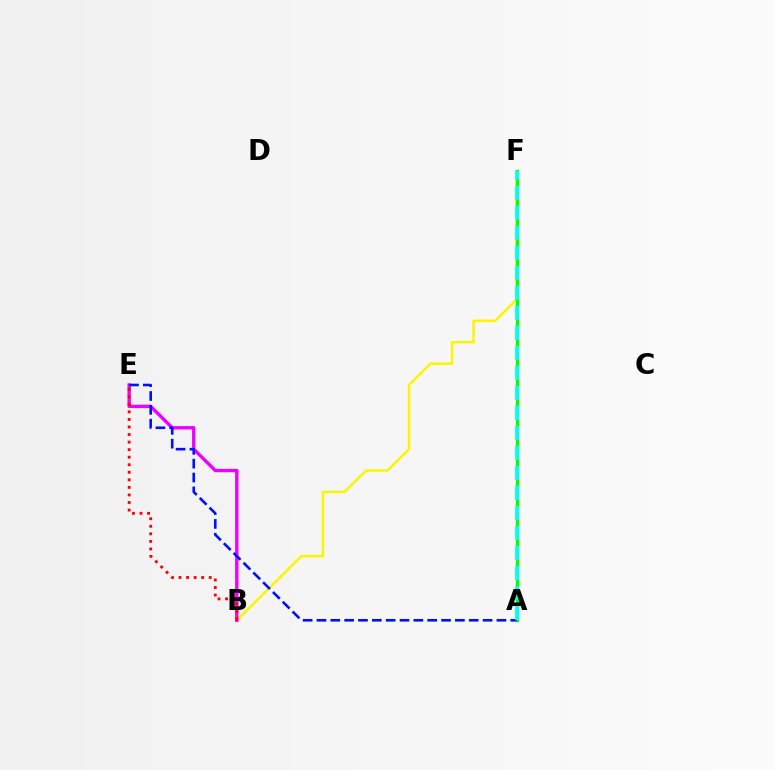{('B', 'F'): [{'color': '#fcf500', 'line_style': 'solid', 'thickness': 1.82}], ('B', 'E'): [{'color': '#ee00ff', 'line_style': 'solid', 'thickness': 2.42}, {'color': '#ff0000', 'line_style': 'dotted', 'thickness': 2.05}], ('A', 'F'): [{'color': '#08ff00', 'line_style': 'solid', 'thickness': 2.37}, {'color': '#00fff6', 'line_style': 'dashed', 'thickness': 2.72}], ('A', 'E'): [{'color': '#0010ff', 'line_style': 'dashed', 'thickness': 1.88}]}